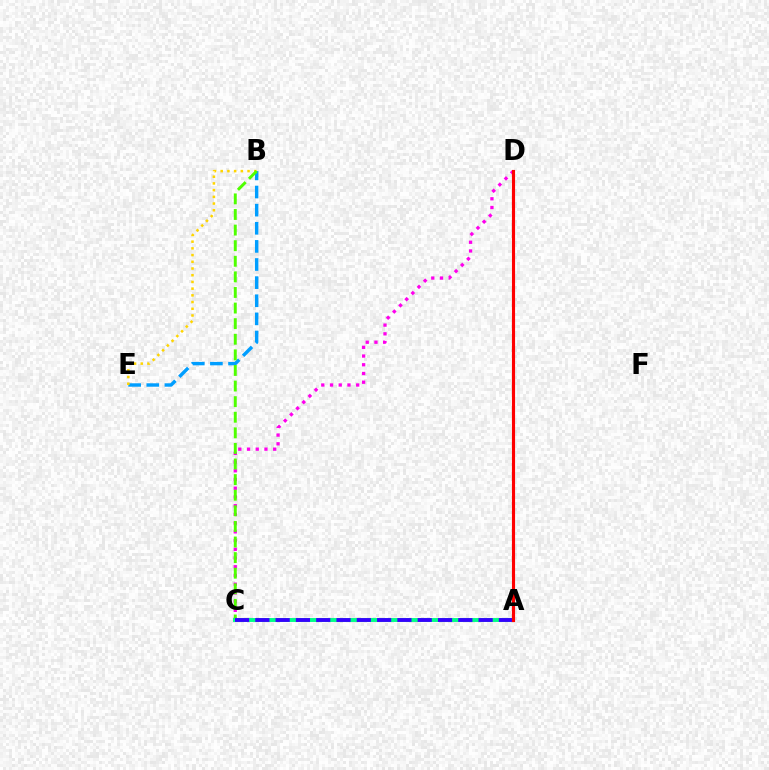{('B', 'E'): [{'color': '#009eff', 'line_style': 'dashed', 'thickness': 2.46}, {'color': '#ffd500', 'line_style': 'dotted', 'thickness': 1.82}], ('C', 'D'): [{'color': '#ff00ed', 'line_style': 'dotted', 'thickness': 2.37}], ('B', 'C'): [{'color': '#4fff00', 'line_style': 'dashed', 'thickness': 2.12}], ('A', 'C'): [{'color': '#00ff86', 'line_style': 'solid', 'thickness': 2.82}, {'color': '#3700ff', 'line_style': 'dashed', 'thickness': 2.76}], ('A', 'D'): [{'color': '#ff0000', 'line_style': 'solid', 'thickness': 2.26}]}